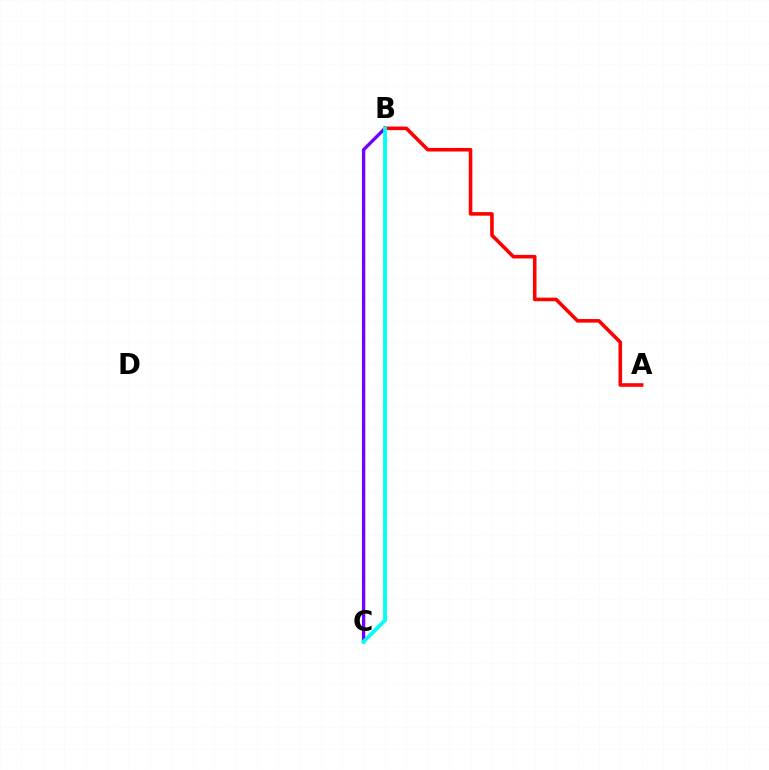{('B', 'C'): [{'color': '#84ff00', 'line_style': 'dashed', 'thickness': 1.65}, {'color': '#7200ff', 'line_style': 'solid', 'thickness': 2.4}, {'color': '#00fff6', 'line_style': 'solid', 'thickness': 2.72}], ('A', 'B'): [{'color': '#ff0000', 'line_style': 'solid', 'thickness': 2.58}]}